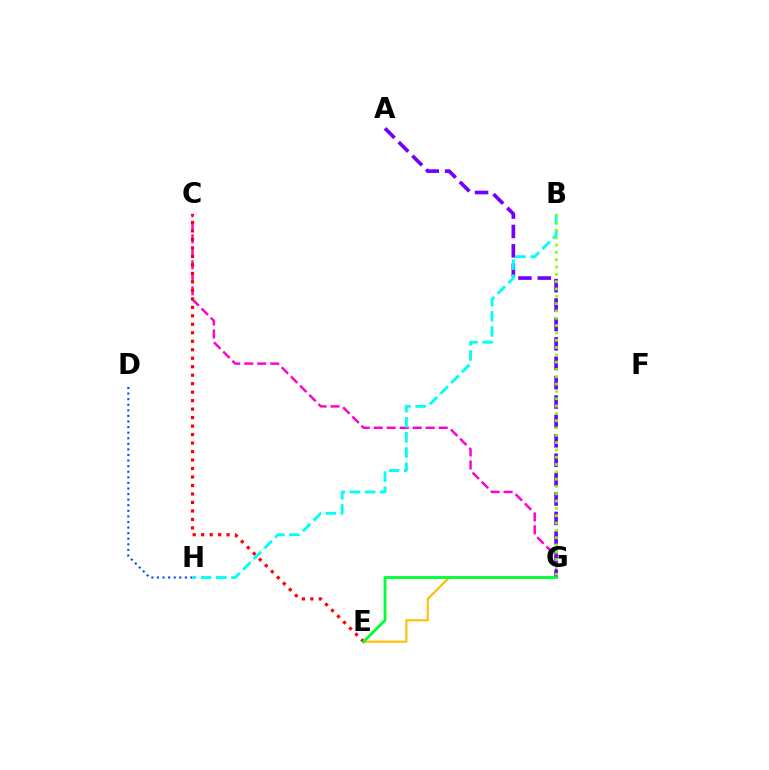{('E', 'G'): [{'color': '#ffbd00', 'line_style': 'solid', 'thickness': 1.52}, {'color': '#00ff39', 'line_style': 'solid', 'thickness': 2.04}], ('C', 'G'): [{'color': '#ff00cf', 'line_style': 'dashed', 'thickness': 1.77}], ('A', 'G'): [{'color': '#7200ff', 'line_style': 'dashed', 'thickness': 2.63}], ('D', 'H'): [{'color': '#004bff', 'line_style': 'dotted', 'thickness': 1.52}], ('B', 'H'): [{'color': '#00fff6', 'line_style': 'dashed', 'thickness': 2.06}], ('B', 'G'): [{'color': '#84ff00', 'line_style': 'dotted', 'thickness': 1.99}], ('C', 'E'): [{'color': '#ff0000', 'line_style': 'dotted', 'thickness': 2.31}]}